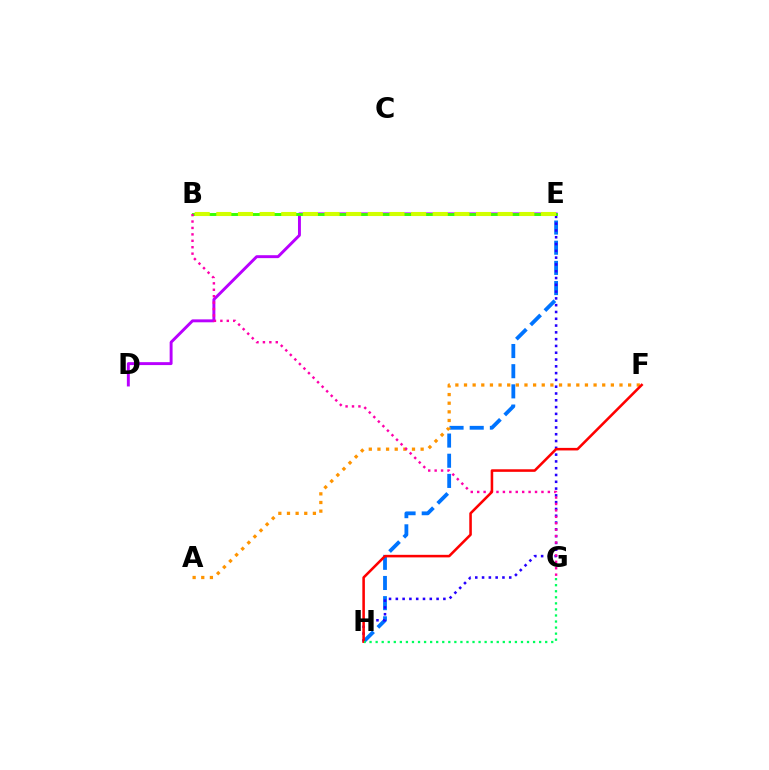{('E', 'H'): [{'color': '#0074ff', 'line_style': 'dashed', 'thickness': 2.74}, {'color': '#2500ff', 'line_style': 'dotted', 'thickness': 1.85}], ('B', 'E'): [{'color': '#00fff6', 'line_style': 'dashed', 'thickness': 2.16}, {'color': '#3dff00', 'line_style': 'solid', 'thickness': 2.08}, {'color': '#d1ff00', 'line_style': 'dashed', 'thickness': 2.94}], ('D', 'E'): [{'color': '#b900ff', 'line_style': 'solid', 'thickness': 2.11}], ('A', 'F'): [{'color': '#ff9400', 'line_style': 'dotted', 'thickness': 2.35}], ('B', 'G'): [{'color': '#ff00ac', 'line_style': 'dotted', 'thickness': 1.75}], ('F', 'H'): [{'color': '#ff0000', 'line_style': 'solid', 'thickness': 1.84}], ('G', 'H'): [{'color': '#00ff5c', 'line_style': 'dotted', 'thickness': 1.65}]}